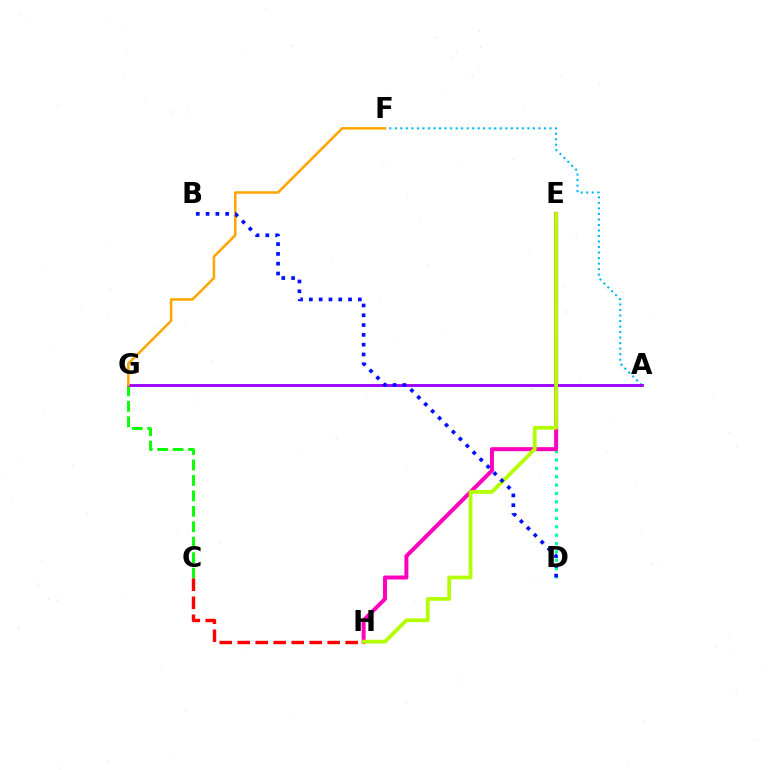{('C', 'G'): [{'color': '#08ff00', 'line_style': 'dashed', 'thickness': 2.1}], ('D', 'E'): [{'color': '#00ff9d', 'line_style': 'dotted', 'thickness': 2.27}], ('A', 'F'): [{'color': '#00b5ff', 'line_style': 'dotted', 'thickness': 1.5}], ('E', 'H'): [{'color': '#ff00bd', 'line_style': 'solid', 'thickness': 2.87}, {'color': '#b3ff00', 'line_style': 'solid', 'thickness': 2.69}], ('A', 'G'): [{'color': '#9b00ff', 'line_style': 'solid', 'thickness': 2.03}], ('F', 'G'): [{'color': '#ffa500', 'line_style': 'solid', 'thickness': 1.82}], ('C', 'H'): [{'color': '#ff0000', 'line_style': 'dashed', 'thickness': 2.44}], ('B', 'D'): [{'color': '#0010ff', 'line_style': 'dotted', 'thickness': 2.66}]}